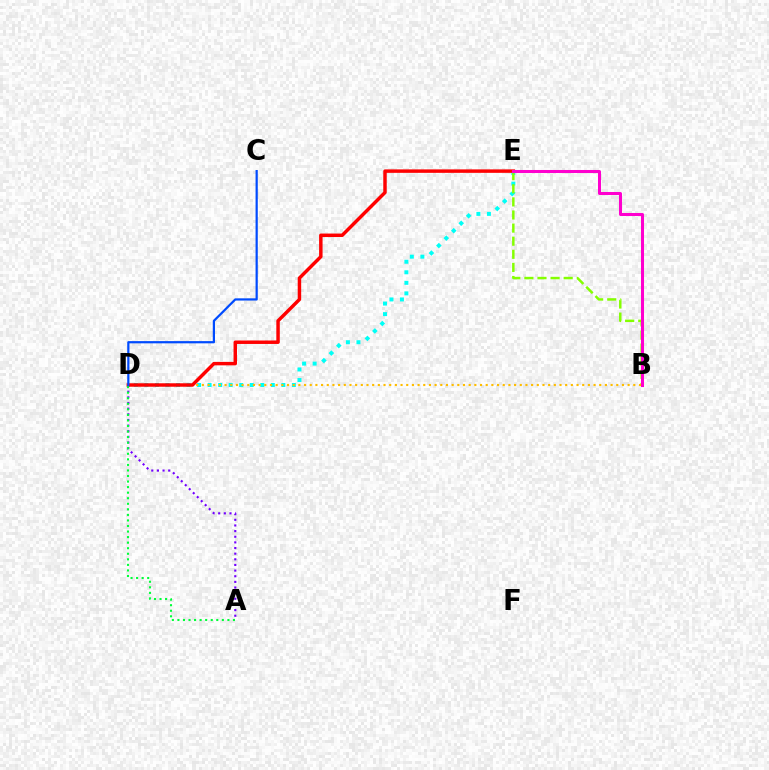{('D', 'E'): [{'color': '#00fff6', 'line_style': 'dotted', 'thickness': 2.86}, {'color': '#ff0000', 'line_style': 'solid', 'thickness': 2.49}], ('A', 'D'): [{'color': '#7200ff', 'line_style': 'dotted', 'thickness': 1.53}, {'color': '#00ff39', 'line_style': 'dotted', 'thickness': 1.51}], ('B', 'E'): [{'color': '#84ff00', 'line_style': 'dashed', 'thickness': 1.78}, {'color': '#ff00cf', 'line_style': 'solid', 'thickness': 2.18}], ('B', 'D'): [{'color': '#ffbd00', 'line_style': 'dotted', 'thickness': 1.54}], ('C', 'D'): [{'color': '#004bff', 'line_style': 'solid', 'thickness': 1.6}]}